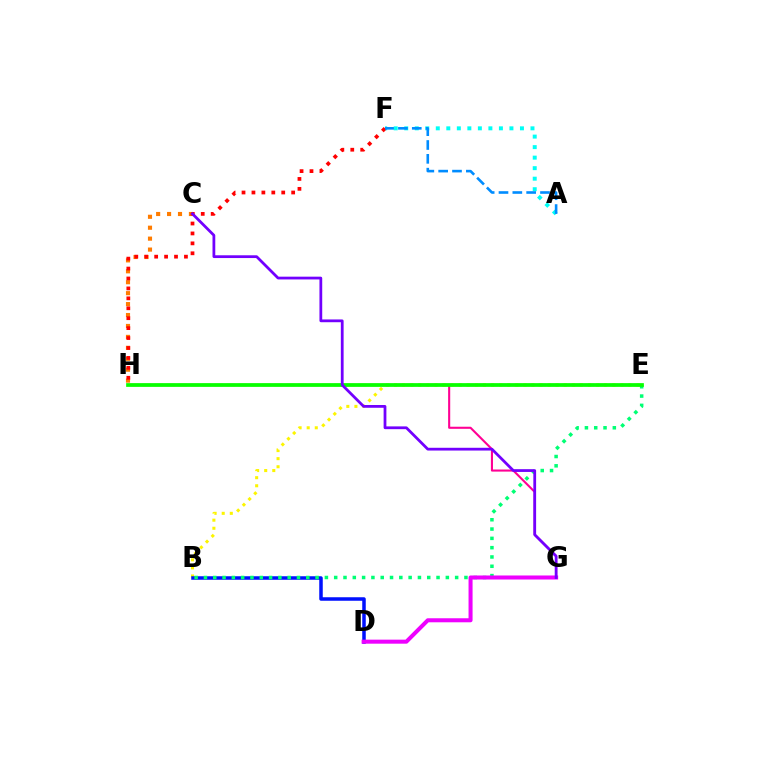{('B', 'E'): [{'color': '#fcf500', 'line_style': 'dotted', 'thickness': 2.2}, {'color': '#00ff74', 'line_style': 'dotted', 'thickness': 2.53}], ('G', 'H'): [{'color': '#ff0094', 'line_style': 'solid', 'thickness': 1.5}], ('A', 'F'): [{'color': '#00fff6', 'line_style': 'dotted', 'thickness': 2.86}, {'color': '#008cff', 'line_style': 'dashed', 'thickness': 1.88}], ('C', 'H'): [{'color': '#ff7c00', 'line_style': 'dotted', 'thickness': 2.97}], ('E', 'H'): [{'color': '#84ff00', 'line_style': 'dashed', 'thickness': 1.63}, {'color': '#08ff00', 'line_style': 'solid', 'thickness': 2.68}], ('B', 'D'): [{'color': '#0010ff', 'line_style': 'solid', 'thickness': 2.53}], ('F', 'H'): [{'color': '#ff0000', 'line_style': 'dotted', 'thickness': 2.7}], ('D', 'G'): [{'color': '#ee00ff', 'line_style': 'solid', 'thickness': 2.9}], ('C', 'G'): [{'color': '#7200ff', 'line_style': 'solid', 'thickness': 1.99}]}